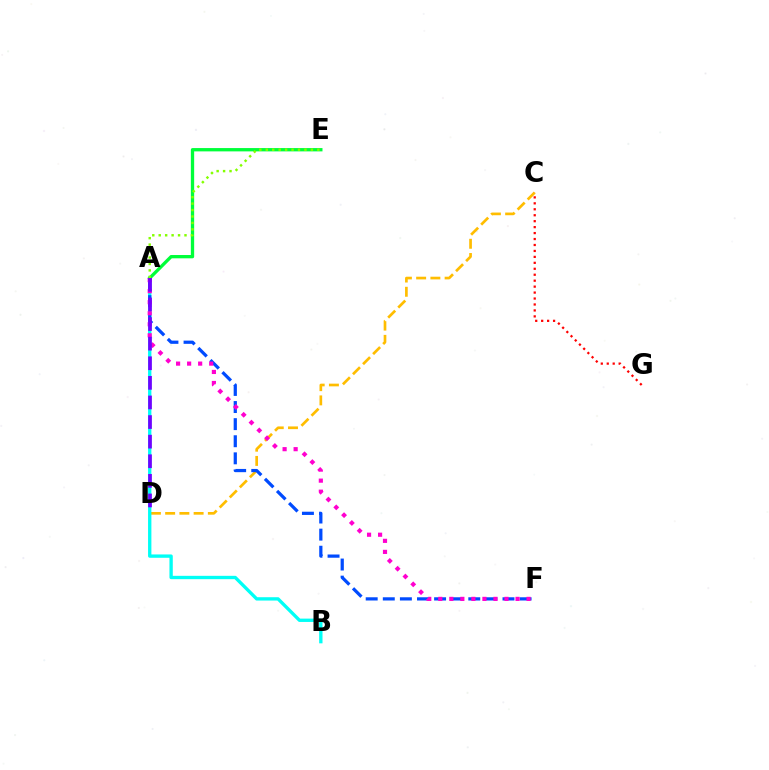{('C', 'D'): [{'color': '#ffbd00', 'line_style': 'dashed', 'thickness': 1.93}], ('C', 'G'): [{'color': '#ff0000', 'line_style': 'dotted', 'thickness': 1.62}], ('A', 'B'): [{'color': '#00fff6', 'line_style': 'solid', 'thickness': 2.4}], ('A', 'E'): [{'color': '#00ff39', 'line_style': 'solid', 'thickness': 2.38}, {'color': '#84ff00', 'line_style': 'dotted', 'thickness': 1.75}], ('A', 'F'): [{'color': '#004bff', 'line_style': 'dashed', 'thickness': 2.32}, {'color': '#ff00cf', 'line_style': 'dotted', 'thickness': 3.0}], ('A', 'D'): [{'color': '#7200ff', 'line_style': 'dashed', 'thickness': 2.66}]}